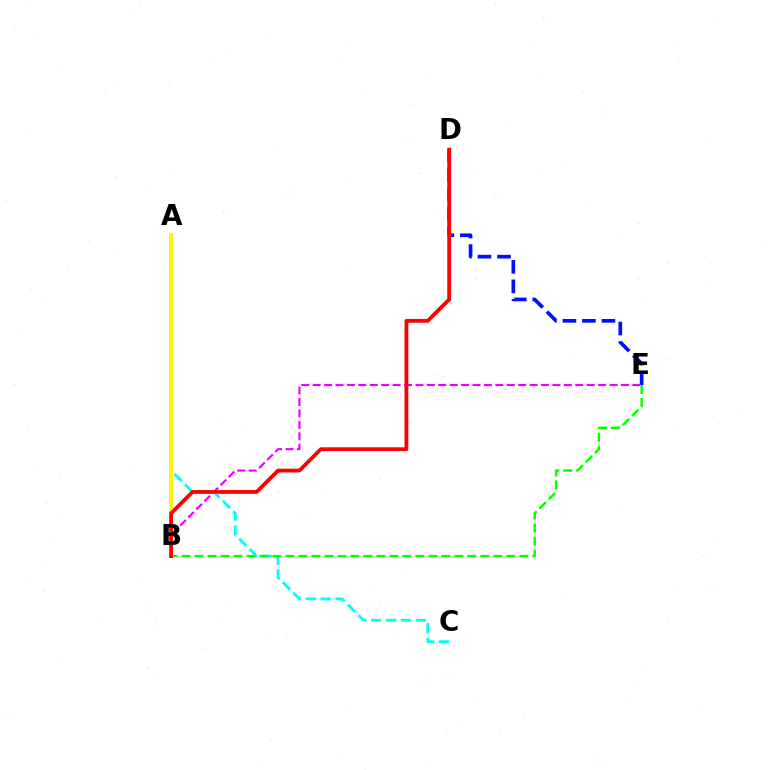{('D', 'E'): [{'color': '#0010ff', 'line_style': 'dashed', 'thickness': 2.65}], ('A', 'C'): [{'color': '#00fff6', 'line_style': 'dashed', 'thickness': 2.02}], ('B', 'E'): [{'color': '#ee00ff', 'line_style': 'dashed', 'thickness': 1.55}, {'color': '#08ff00', 'line_style': 'dashed', 'thickness': 1.76}], ('A', 'B'): [{'color': '#fcf500', 'line_style': 'solid', 'thickness': 2.74}], ('B', 'D'): [{'color': '#ff0000', 'line_style': 'solid', 'thickness': 2.73}]}